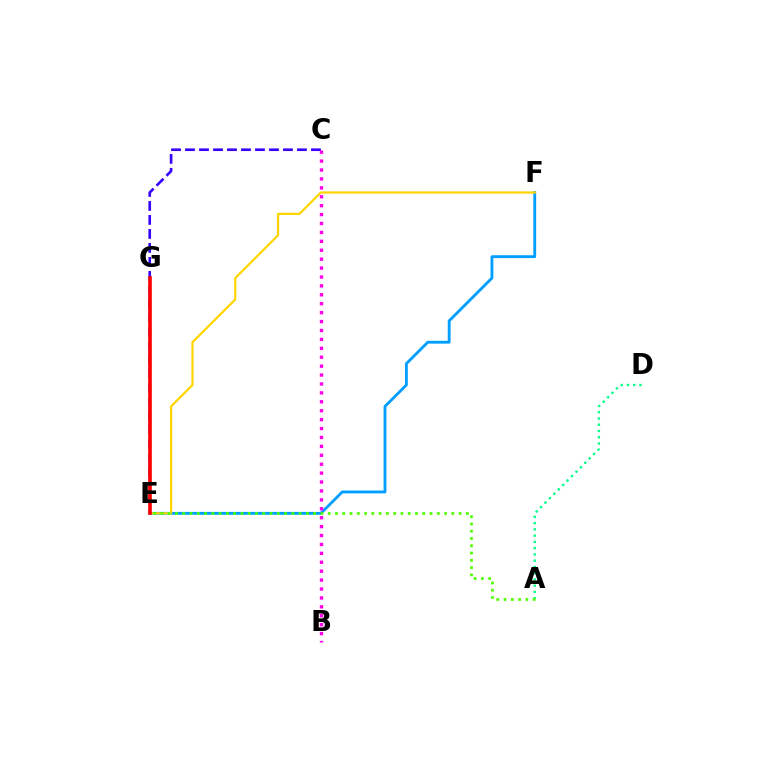{('C', 'E'): [{'color': '#3700ff', 'line_style': 'dashed', 'thickness': 1.9}], ('E', 'F'): [{'color': '#009eff', 'line_style': 'solid', 'thickness': 2.05}, {'color': '#ffd500', 'line_style': 'solid', 'thickness': 1.61}], ('B', 'C'): [{'color': '#ff00ed', 'line_style': 'dotted', 'thickness': 2.42}], ('A', 'D'): [{'color': '#00ff86', 'line_style': 'dotted', 'thickness': 1.7}], ('A', 'E'): [{'color': '#4fff00', 'line_style': 'dotted', 'thickness': 1.98}], ('E', 'G'): [{'color': '#ff0000', 'line_style': 'solid', 'thickness': 2.6}]}